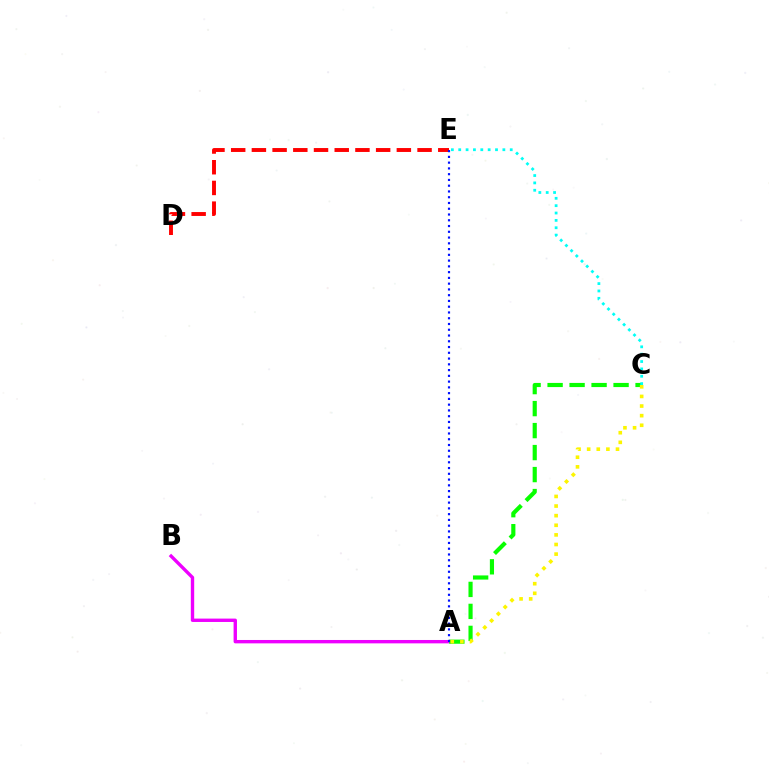{('A', 'B'): [{'color': '#ee00ff', 'line_style': 'solid', 'thickness': 2.43}], ('D', 'E'): [{'color': '#ff0000', 'line_style': 'dashed', 'thickness': 2.81}], ('A', 'C'): [{'color': '#08ff00', 'line_style': 'dashed', 'thickness': 2.99}, {'color': '#fcf500', 'line_style': 'dotted', 'thickness': 2.61}], ('C', 'E'): [{'color': '#00fff6', 'line_style': 'dotted', 'thickness': 2.0}], ('A', 'E'): [{'color': '#0010ff', 'line_style': 'dotted', 'thickness': 1.57}]}